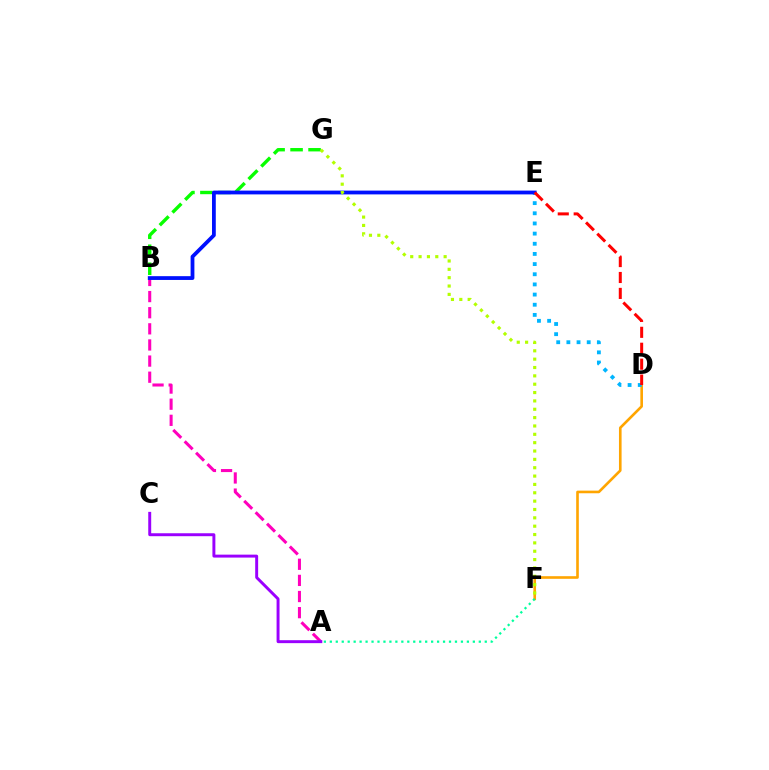{('A', 'B'): [{'color': '#ff00bd', 'line_style': 'dashed', 'thickness': 2.19}], ('A', 'C'): [{'color': '#9b00ff', 'line_style': 'solid', 'thickness': 2.12}], ('D', 'F'): [{'color': '#ffa500', 'line_style': 'solid', 'thickness': 1.89}], ('D', 'E'): [{'color': '#00b5ff', 'line_style': 'dotted', 'thickness': 2.76}, {'color': '#ff0000', 'line_style': 'dashed', 'thickness': 2.16}], ('B', 'G'): [{'color': '#08ff00', 'line_style': 'dashed', 'thickness': 2.44}], ('B', 'E'): [{'color': '#0010ff', 'line_style': 'solid', 'thickness': 2.73}], ('A', 'F'): [{'color': '#00ff9d', 'line_style': 'dotted', 'thickness': 1.62}], ('F', 'G'): [{'color': '#b3ff00', 'line_style': 'dotted', 'thickness': 2.27}]}